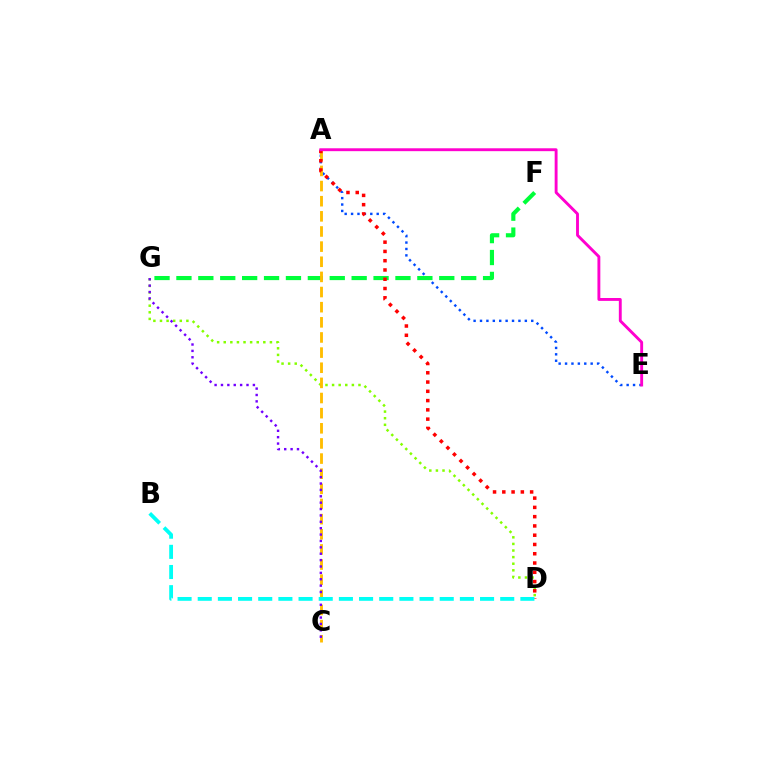{('D', 'G'): [{'color': '#84ff00', 'line_style': 'dotted', 'thickness': 1.79}], ('A', 'E'): [{'color': '#004bff', 'line_style': 'dotted', 'thickness': 1.74}, {'color': '#ff00cf', 'line_style': 'solid', 'thickness': 2.08}], ('F', 'G'): [{'color': '#00ff39', 'line_style': 'dashed', 'thickness': 2.98}], ('A', 'C'): [{'color': '#ffbd00', 'line_style': 'dashed', 'thickness': 2.06}], ('A', 'D'): [{'color': '#ff0000', 'line_style': 'dotted', 'thickness': 2.52}], ('C', 'G'): [{'color': '#7200ff', 'line_style': 'dotted', 'thickness': 1.73}], ('B', 'D'): [{'color': '#00fff6', 'line_style': 'dashed', 'thickness': 2.74}]}